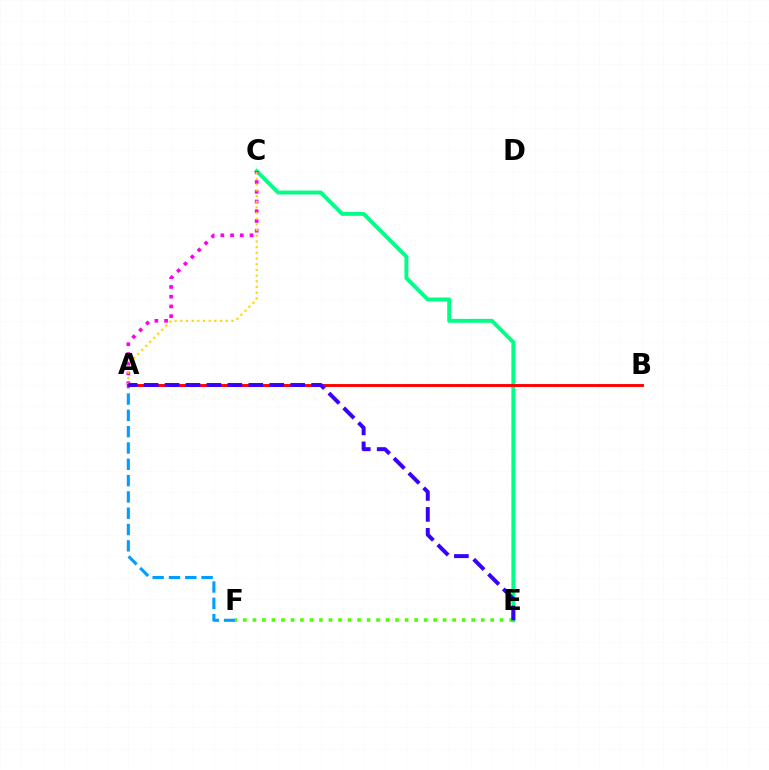{('A', 'F'): [{'color': '#009eff', 'line_style': 'dashed', 'thickness': 2.22}], ('C', 'E'): [{'color': '#00ff86', 'line_style': 'solid', 'thickness': 2.81}], ('A', 'C'): [{'color': '#ff00ed', 'line_style': 'dotted', 'thickness': 2.64}, {'color': '#ffd500', 'line_style': 'dotted', 'thickness': 1.55}], ('E', 'F'): [{'color': '#4fff00', 'line_style': 'dotted', 'thickness': 2.58}], ('A', 'B'): [{'color': '#ff0000', 'line_style': 'solid', 'thickness': 2.08}], ('A', 'E'): [{'color': '#3700ff', 'line_style': 'dashed', 'thickness': 2.84}]}